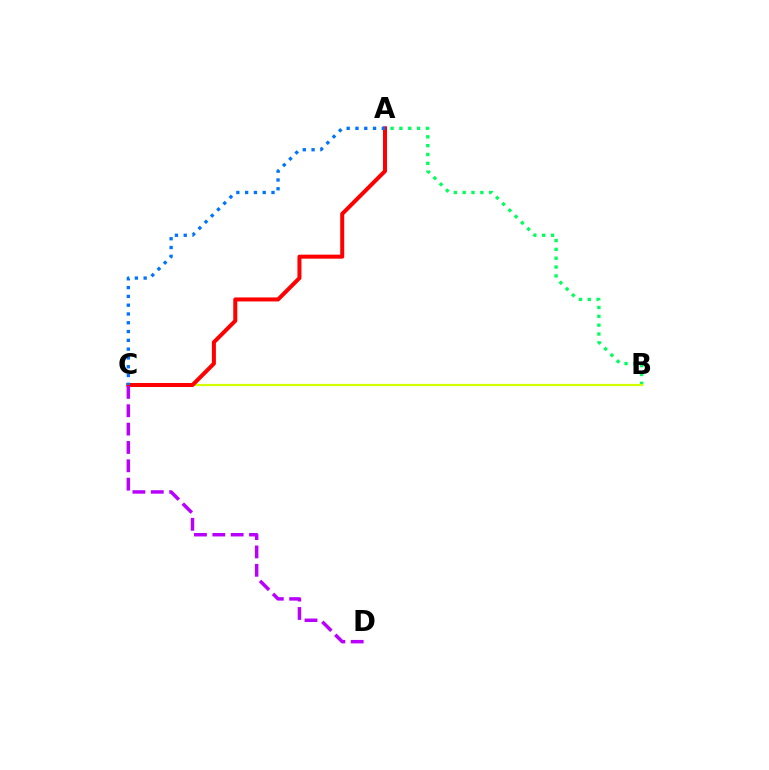{('A', 'B'): [{'color': '#00ff5c', 'line_style': 'dotted', 'thickness': 2.4}], ('B', 'C'): [{'color': '#d1ff00', 'line_style': 'solid', 'thickness': 1.59}], ('A', 'C'): [{'color': '#ff0000', 'line_style': 'solid', 'thickness': 2.89}, {'color': '#0074ff', 'line_style': 'dotted', 'thickness': 2.39}], ('C', 'D'): [{'color': '#b900ff', 'line_style': 'dashed', 'thickness': 2.49}]}